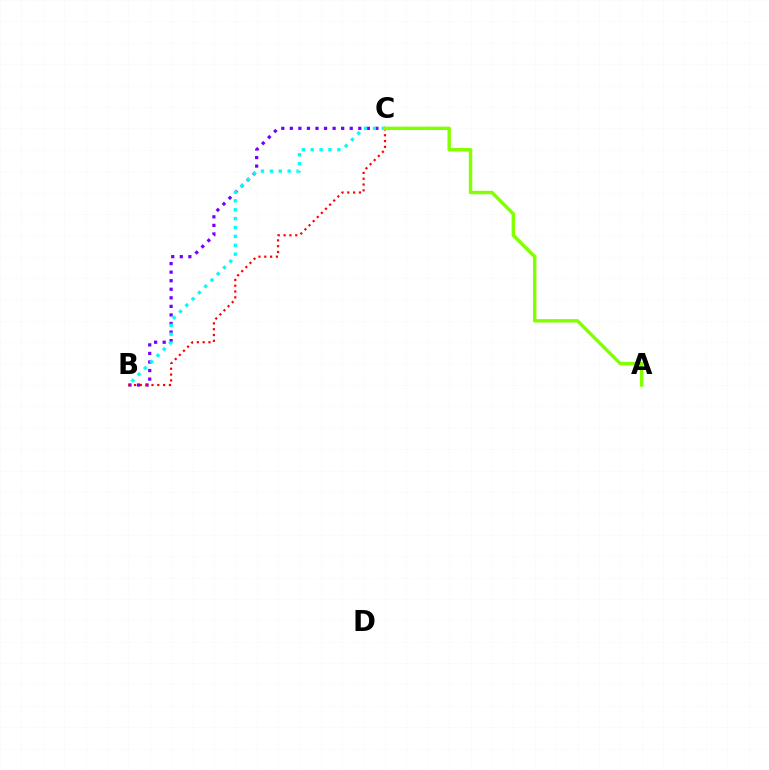{('B', 'C'): [{'color': '#7200ff', 'line_style': 'dotted', 'thickness': 2.32}, {'color': '#ff0000', 'line_style': 'dotted', 'thickness': 1.58}, {'color': '#00fff6', 'line_style': 'dotted', 'thickness': 2.41}], ('A', 'C'): [{'color': '#84ff00', 'line_style': 'solid', 'thickness': 2.47}]}